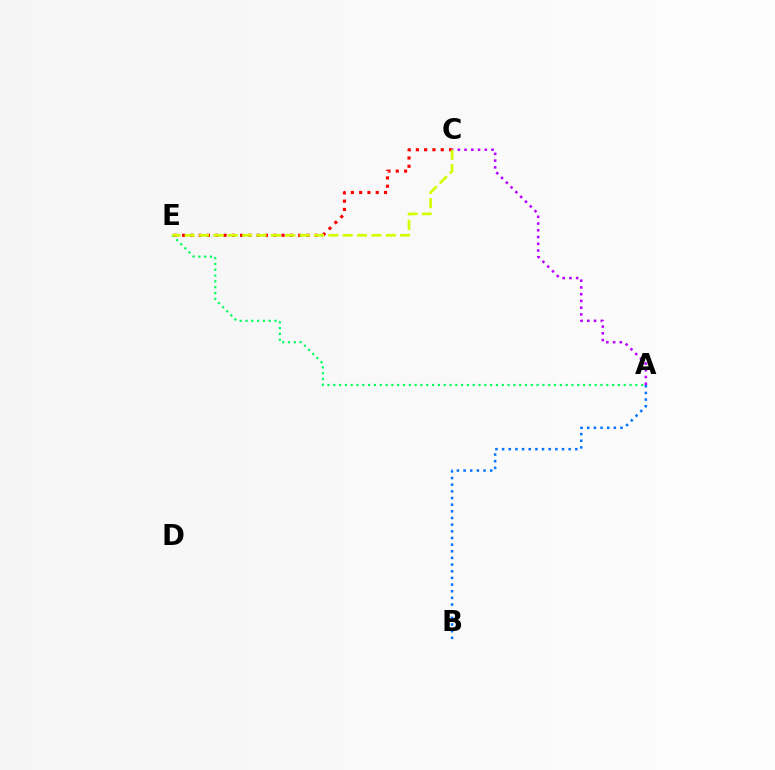{('A', 'E'): [{'color': '#00ff5c', 'line_style': 'dotted', 'thickness': 1.58}], ('A', 'C'): [{'color': '#b900ff', 'line_style': 'dotted', 'thickness': 1.83}], ('C', 'E'): [{'color': '#ff0000', 'line_style': 'dotted', 'thickness': 2.25}, {'color': '#d1ff00', 'line_style': 'dashed', 'thickness': 1.95}], ('A', 'B'): [{'color': '#0074ff', 'line_style': 'dotted', 'thickness': 1.81}]}